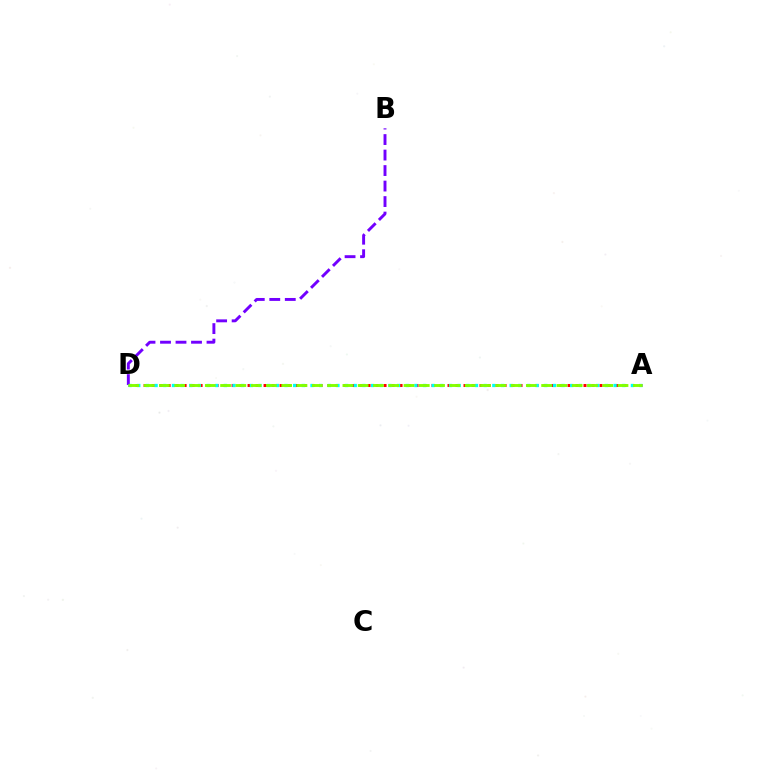{('B', 'D'): [{'color': '#7200ff', 'line_style': 'dashed', 'thickness': 2.11}], ('A', 'D'): [{'color': '#ff0000', 'line_style': 'dotted', 'thickness': 2.17}, {'color': '#00fff6', 'line_style': 'dotted', 'thickness': 2.35}, {'color': '#84ff00', 'line_style': 'dashed', 'thickness': 2.08}]}